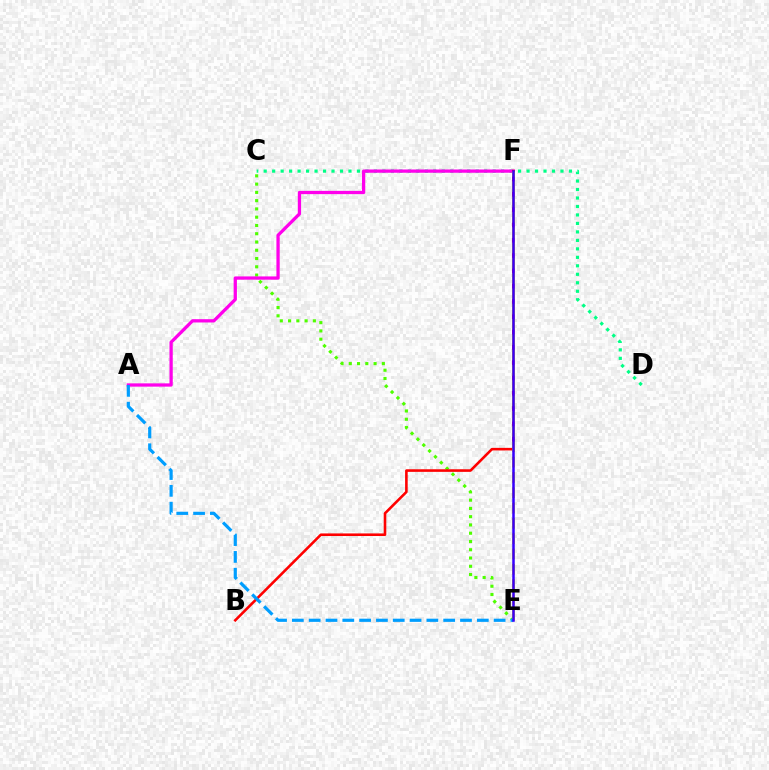{('C', 'E'): [{'color': '#4fff00', 'line_style': 'dotted', 'thickness': 2.25}], ('C', 'D'): [{'color': '#00ff86', 'line_style': 'dotted', 'thickness': 2.3}], ('A', 'F'): [{'color': '#ff00ed', 'line_style': 'solid', 'thickness': 2.36}], ('B', 'F'): [{'color': '#ff0000', 'line_style': 'solid', 'thickness': 1.87}], ('E', 'F'): [{'color': '#ffd500', 'line_style': 'dashed', 'thickness': 2.08}, {'color': '#3700ff', 'line_style': 'solid', 'thickness': 1.81}], ('A', 'E'): [{'color': '#009eff', 'line_style': 'dashed', 'thickness': 2.28}]}